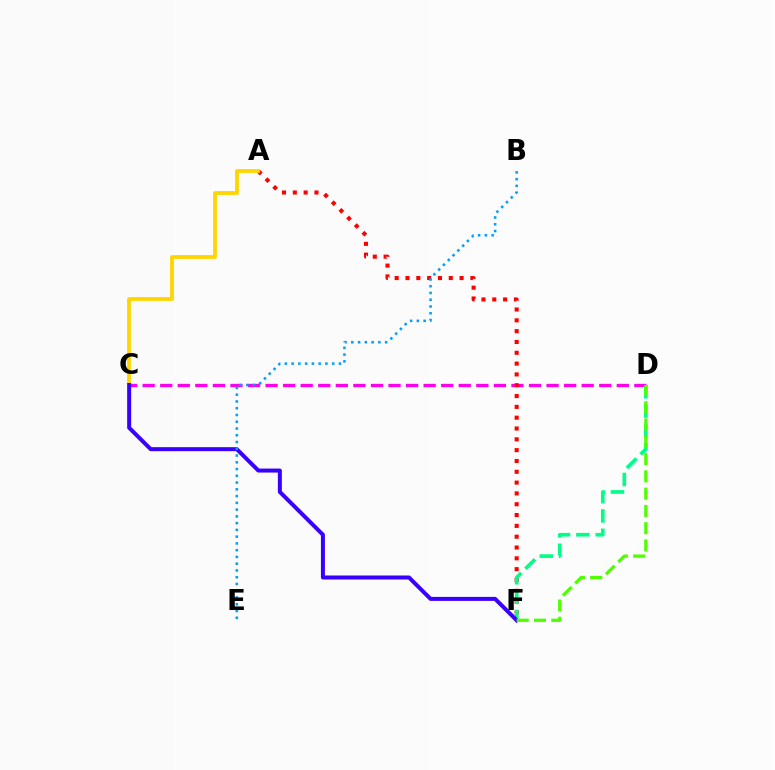{('C', 'D'): [{'color': '#ff00ed', 'line_style': 'dashed', 'thickness': 2.39}], ('A', 'F'): [{'color': '#ff0000', 'line_style': 'dotted', 'thickness': 2.94}], ('D', 'F'): [{'color': '#00ff86', 'line_style': 'dashed', 'thickness': 2.63}, {'color': '#4fff00', 'line_style': 'dashed', 'thickness': 2.35}], ('A', 'C'): [{'color': '#ffd500', 'line_style': 'solid', 'thickness': 2.73}], ('C', 'F'): [{'color': '#3700ff', 'line_style': 'solid', 'thickness': 2.88}], ('B', 'E'): [{'color': '#009eff', 'line_style': 'dotted', 'thickness': 1.84}]}